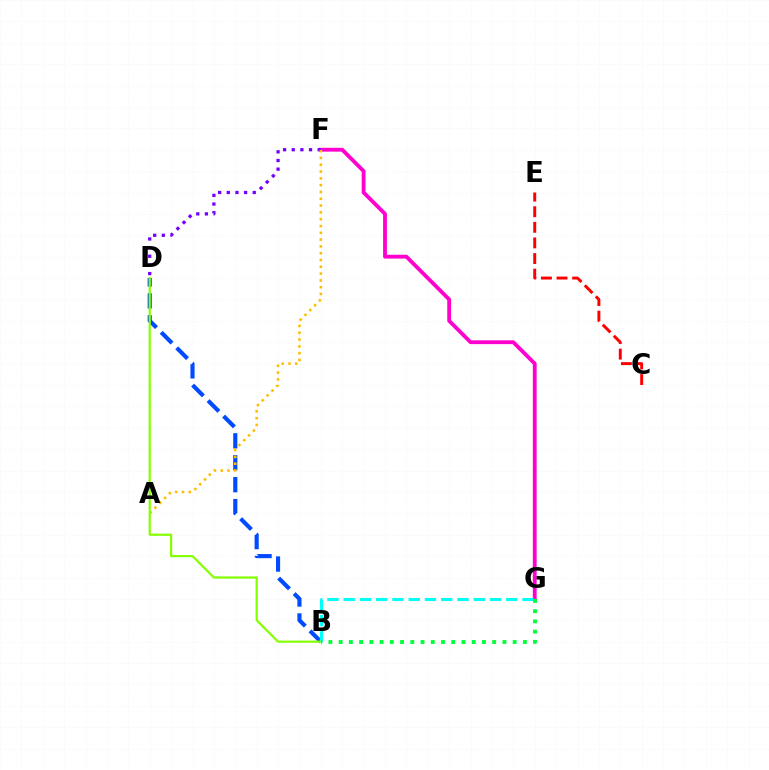{('C', 'E'): [{'color': '#ff0000', 'line_style': 'dashed', 'thickness': 2.12}], ('B', 'D'): [{'color': '#004bff', 'line_style': 'dashed', 'thickness': 2.98}, {'color': '#84ff00', 'line_style': 'solid', 'thickness': 1.59}], ('F', 'G'): [{'color': '#ff00cf', 'line_style': 'solid', 'thickness': 2.75}], ('D', 'F'): [{'color': '#7200ff', 'line_style': 'dotted', 'thickness': 2.35}], ('A', 'F'): [{'color': '#ffbd00', 'line_style': 'dotted', 'thickness': 1.85}], ('B', 'G'): [{'color': '#00fff6', 'line_style': 'dashed', 'thickness': 2.21}, {'color': '#00ff39', 'line_style': 'dotted', 'thickness': 2.78}]}